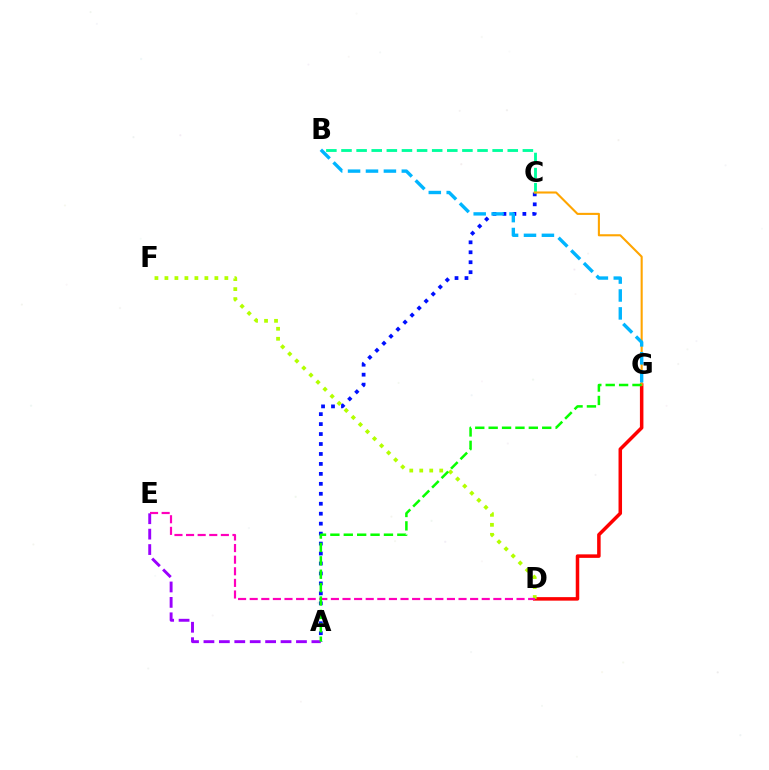{('A', 'C'): [{'color': '#0010ff', 'line_style': 'dotted', 'thickness': 2.71}], ('D', 'G'): [{'color': '#ff0000', 'line_style': 'solid', 'thickness': 2.53}], ('D', 'F'): [{'color': '#b3ff00', 'line_style': 'dotted', 'thickness': 2.71}], ('B', 'C'): [{'color': '#00ff9d', 'line_style': 'dashed', 'thickness': 2.05}], ('A', 'E'): [{'color': '#9b00ff', 'line_style': 'dashed', 'thickness': 2.09}], ('C', 'G'): [{'color': '#ffa500', 'line_style': 'solid', 'thickness': 1.51}], ('B', 'G'): [{'color': '#00b5ff', 'line_style': 'dashed', 'thickness': 2.43}], ('D', 'E'): [{'color': '#ff00bd', 'line_style': 'dashed', 'thickness': 1.58}], ('A', 'G'): [{'color': '#08ff00', 'line_style': 'dashed', 'thickness': 1.82}]}